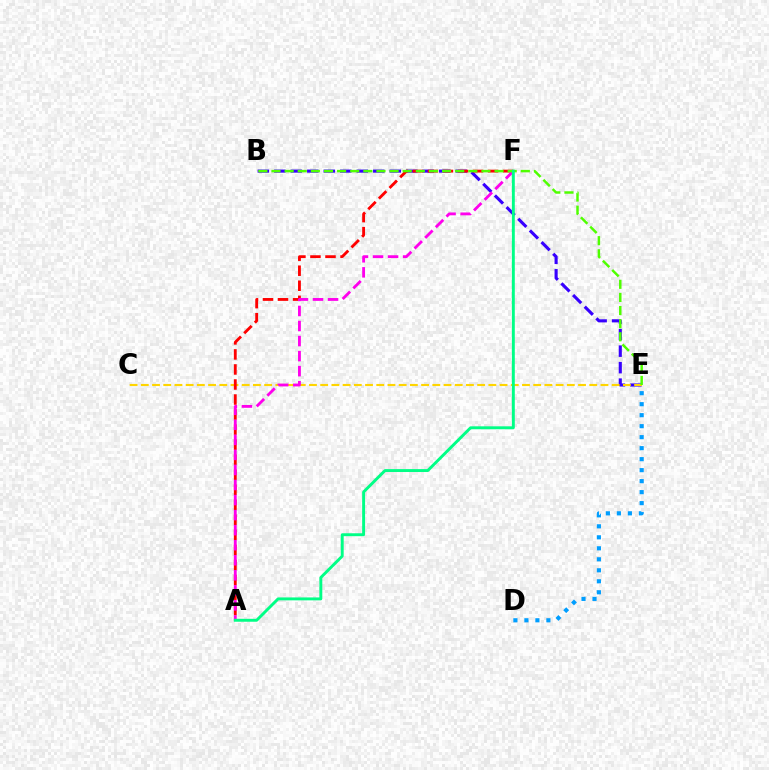{('B', 'E'): [{'color': '#3700ff', 'line_style': 'dashed', 'thickness': 2.24}, {'color': '#4fff00', 'line_style': 'dashed', 'thickness': 1.78}], ('C', 'E'): [{'color': '#ffd500', 'line_style': 'dashed', 'thickness': 1.52}], ('A', 'F'): [{'color': '#ff0000', 'line_style': 'dashed', 'thickness': 2.04}, {'color': '#ff00ed', 'line_style': 'dashed', 'thickness': 2.04}, {'color': '#00ff86', 'line_style': 'solid', 'thickness': 2.1}], ('D', 'E'): [{'color': '#009eff', 'line_style': 'dotted', 'thickness': 2.99}]}